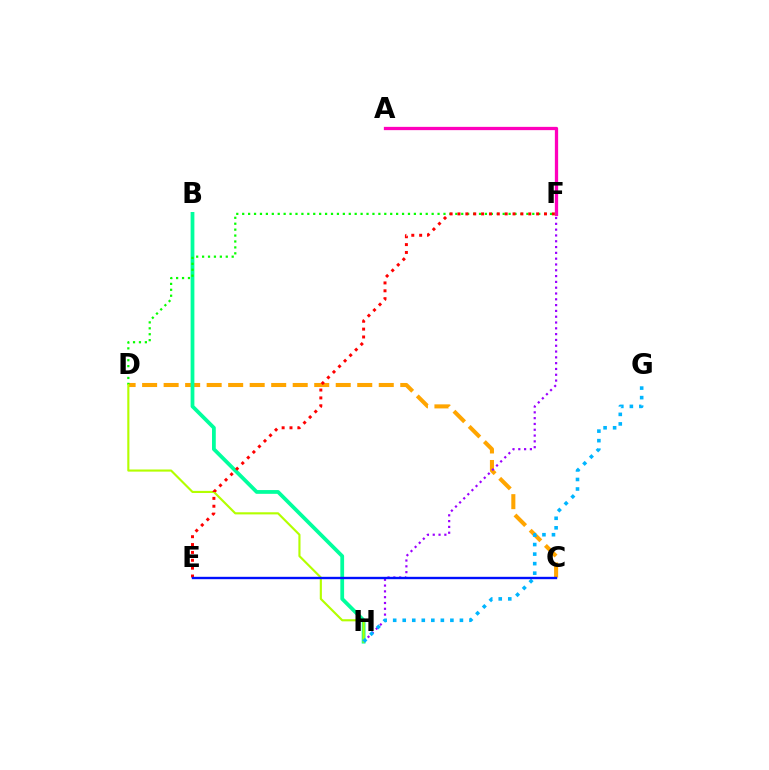{('C', 'D'): [{'color': '#ffa500', 'line_style': 'dashed', 'thickness': 2.92}], ('B', 'H'): [{'color': '#00ff9d', 'line_style': 'solid', 'thickness': 2.71}], ('A', 'F'): [{'color': '#ff00bd', 'line_style': 'solid', 'thickness': 2.36}], ('F', 'H'): [{'color': '#9b00ff', 'line_style': 'dotted', 'thickness': 1.58}], ('D', 'F'): [{'color': '#08ff00', 'line_style': 'dotted', 'thickness': 1.61}], ('D', 'H'): [{'color': '#b3ff00', 'line_style': 'solid', 'thickness': 1.54}], ('G', 'H'): [{'color': '#00b5ff', 'line_style': 'dotted', 'thickness': 2.59}], ('E', 'F'): [{'color': '#ff0000', 'line_style': 'dotted', 'thickness': 2.14}], ('C', 'E'): [{'color': '#0010ff', 'line_style': 'solid', 'thickness': 1.71}]}